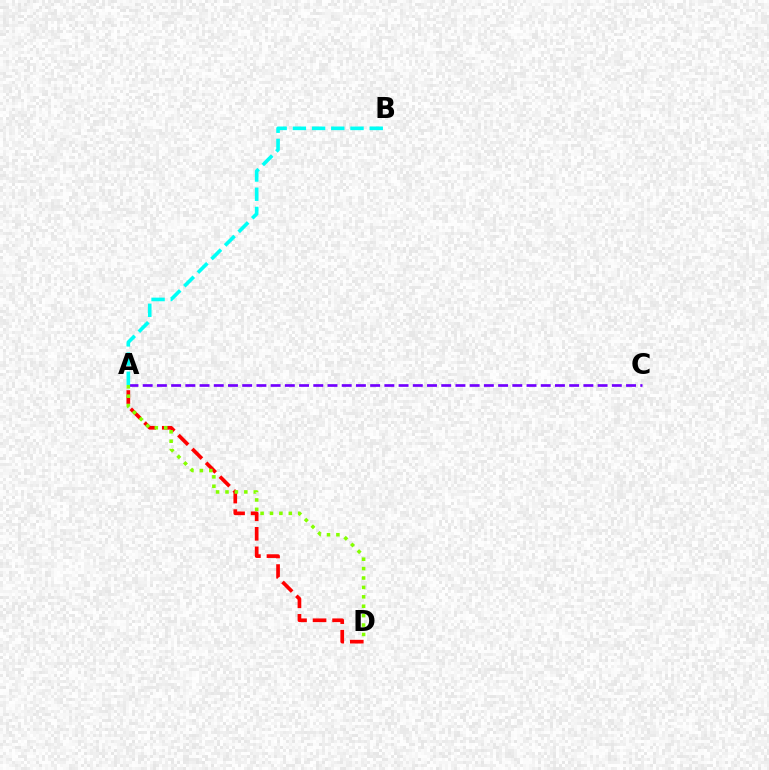{('A', 'D'): [{'color': '#ff0000', 'line_style': 'dashed', 'thickness': 2.66}, {'color': '#84ff00', 'line_style': 'dotted', 'thickness': 2.56}], ('A', 'C'): [{'color': '#7200ff', 'line_style': 'dashed', 'thickness': 1.93}], ('A', 'B'): [{'color': '#00fff6', 'line_style': 'dashed', 'thickness': 2.61}]}